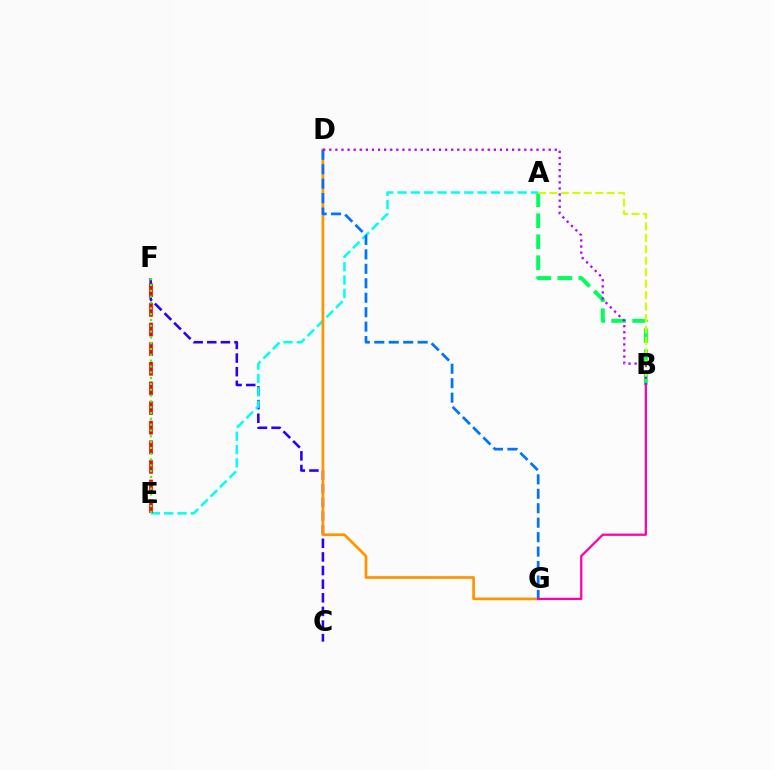{('C', 'F'): [{'color': '#2500ff', 'line_style': 'dashed', 'thickness': 1.85}], ('A', 'B'): [{'color': '#00ff5c', 'line_style': 'dashed', 'thickness': 2.85}, {'color': '#d1ff00', 'line_style': 'dashed', 'thickness': 1.56}], ('A', 'E'): [{'color': '#00fff6', 'line_style': 'dashed', 'thickness': 1.81}], ('E', 'F'): [{'color': '#ff0000', 'line_style': 'dashed', 'thickness': 2.67}, {'color': '#3dff00', 'line_style': 'dotted', 'thickness': 1.58}], ('D', 'G'): [{'color': '#ff9400', 'line_style': 'solid', 'thickness': 1.95}, {'color': '#0074ff', 'line_style': 'dashed', 'thickness': 1.96}], ('B', 'D'): [{'color': '#b900ff', 'line_style': 'dotted', 'thickness': 1.66}], ('B', 'G'): [{'color': '#ff00ac', 'line_style': 'solid', 'thickness': 1.62}]}